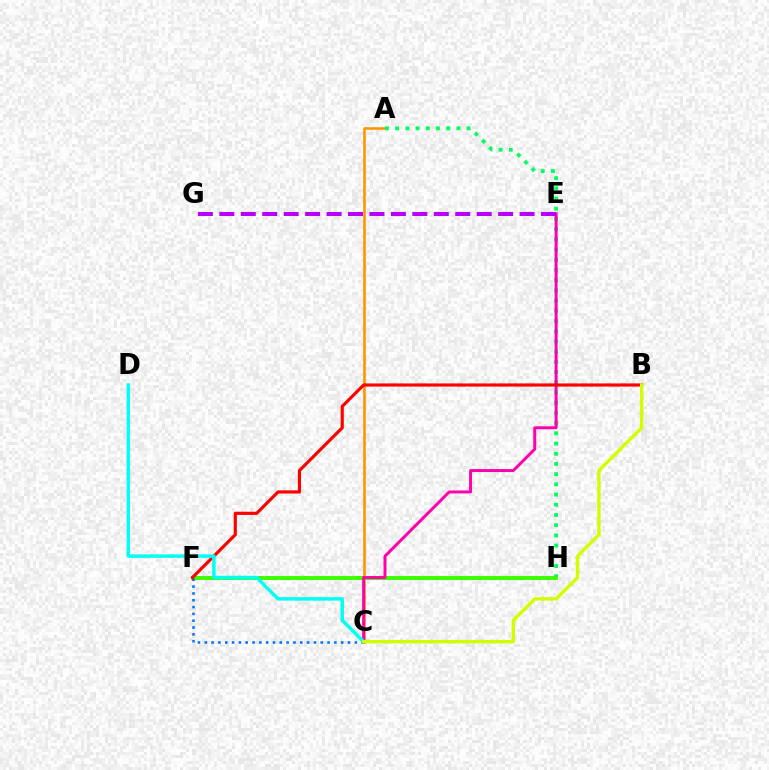{('F', 'H'): [{'color': '#2500ff', 'line_style': 'dashed', 'thickness': 1.99}, {'color': '#3dff00', 'line_style': 'solid', 'thickness': 2.83}], ('A', 'C'): [{'color': '#ff9400', 'line_style': 'solid', 'thickness': 1.86}], ('A', 'H'): [{'color': '#00ff5c', 'line_style': 'dotted', 'thickness': 2.77}], ('C', 'F'): [{'color': '#0074ff', 'line_style': 'dotted', 'thickness': 1.85}], ('C', 'E'): [{'color': '#ff00ac', 'line_style': 'solid', 'thickness': 2.13}], ('B', 'F'): [{'color': '#ff0000', 'line_style': 'solid', 'thickness': 2.27}], ('C', 'D'): [{'color': '#00fff6', 'line_style': 'solid', 'thickness': 2.49}], ('E', 'G'): [{'color': '#b900ff', 'line_style': 'dashed', 'thickness': 2.91}], ('B', 'C'): [{'color': '#d1ff00', 'line_style': 'solid', 'thickness': 2.45}]}